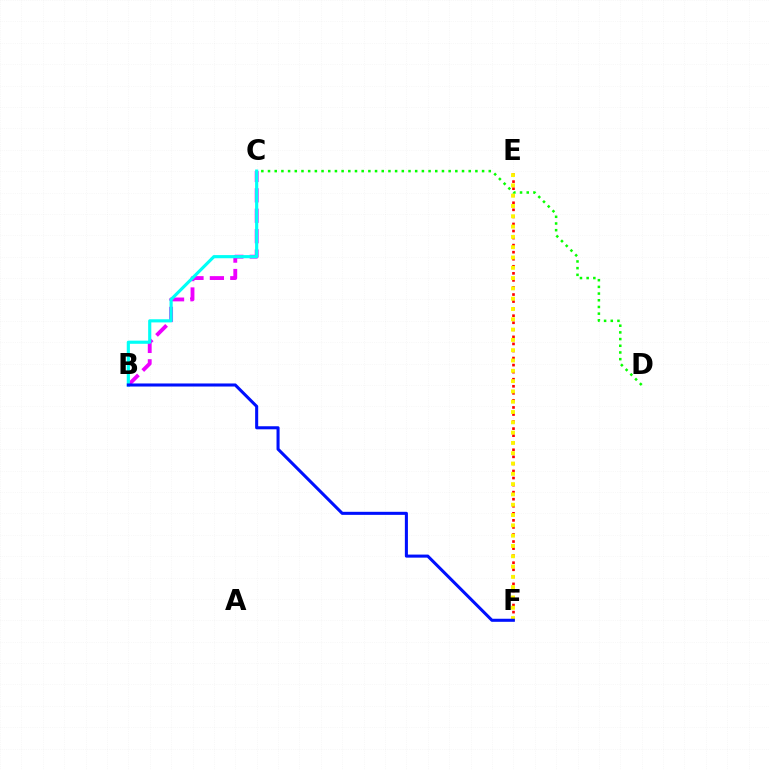{('E', 'F'): [{'color': '#ff0000', 'line_style': 'dotted', 'thickness': 1.92}, {'color': '#fcf500', 'line_style': 'dotted', 'thickness': 2.8}], ('C', 'D'): [{'color': '#08ff00', 'line_style': 'dotted', 'thickness': 1.82}], ('B', 'C'): [{'color': '#ee00ff', 'line_style': 'dashed', 'thickness': 2.77}, {'color': '#00fff6', 'line_style': 'solid', 'thickness': 2.27}], ('B', 'F'): [{'color': '#0010ff', 'line_style': 'solid', 'thickness': 2.2}]}